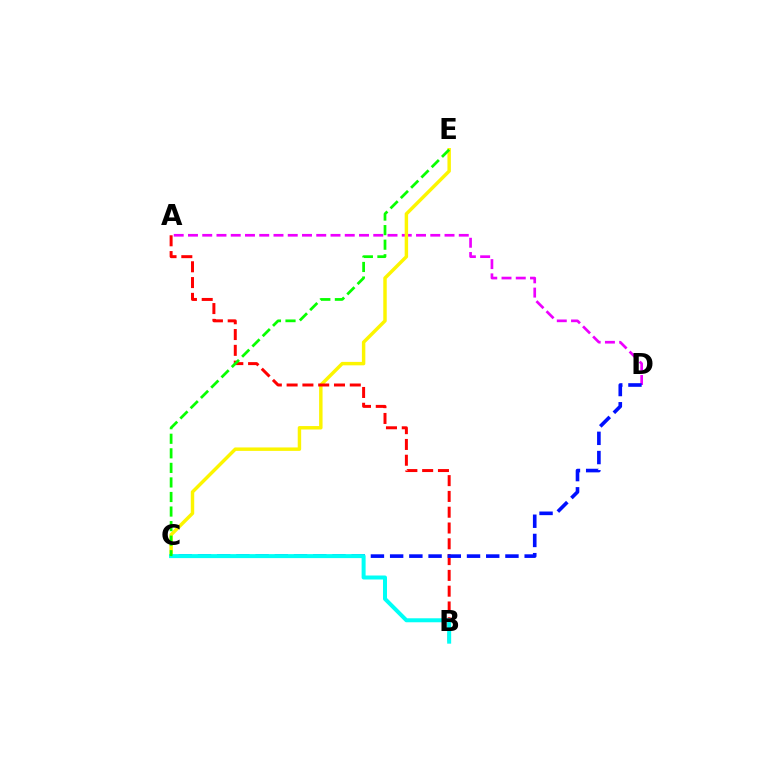{('A', 'D'): [{'color': '#ee00ff', 'line_style': 'dashed', 'thickness': 1.94}], ('C', 'E'): [{'color': '#fcf500', 'line_style': 'solid', 'thickness': 2.48}, {'color': '#08ff00', 'line_style': 'dashed', 'thickness': 1.98}], ('A', 'B'): [{'color': '#ff0000', 'line_style': 'dashed', 'thickness': 2.15}], ('C', 'D'): [{'color': '#0010ff', 'line_style': 'dashed', 'thickness': 2.61}], ('B', 'C'): [{'color': '#00fff6', 'line_style': 'solid', 'thickness': 2.87}]}